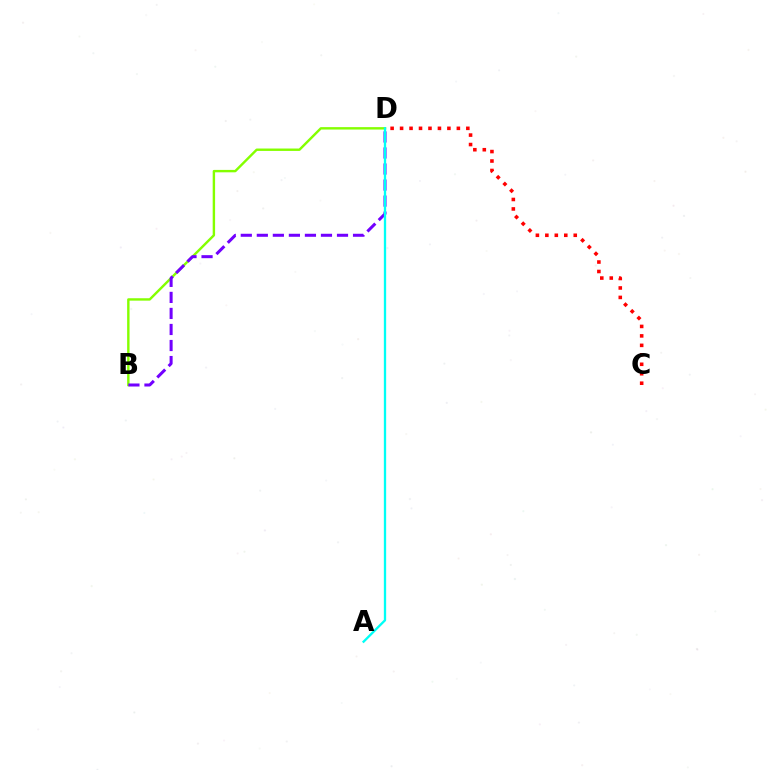{('B', 'D'): [{'color': '#84ff00', 'line_style': 'solid', 'thickness': 1.73}, {'color': '#7200ff', 'line_style': 'dashed', 'thickness': 2.18}], ('A', 'D'): [{'color': '#00fff6', 'line_style': 'solid', 'thickness': 1.67}], ('C', 'D'): [{'color': '#ff0000', 'line_style': 'dotted', 'thickness': 2.57}]}